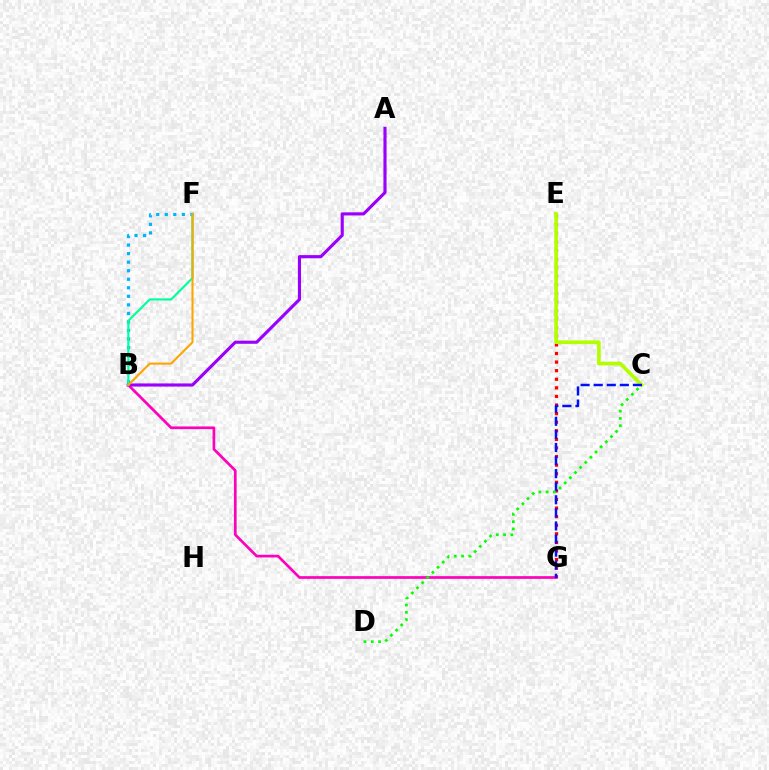{('B', 'F'): [{'color': '#00b5ff', 'line_style': 'dotted', 'thickness': 2.32}, {'color': '#00ff9d', 'line_style': 'solid', 'thickness': 1.56}, {'color': '#ffa500', 'line_style': 'solid', 'thickness': 1.51}], ('E', 'G'): [{'color': '#ff0000', 'line_style': 'dotted', 'thickness': 2.33}], ('C', 'E'): [{'color': '#b3ff00', 'line_style': 'solid', 'thickness': 2.64}], ('B', 'G'): [{'color': '#ff00bd', 'line_style': 'solid', 'thickness': 1.94}], ('A', 'B'): [{'color': '#9b00ff', 'line_style': 'solid', 'thickness': 2.25}], ('C', 'G'): [{'color': '#0010ff', 'line_style': 'dashed', 'thickness': 1.78}], ('C', 'D'): [{'color': '#08ff00', 'line_style': 'dotted', 'thickness': 1.98}]}